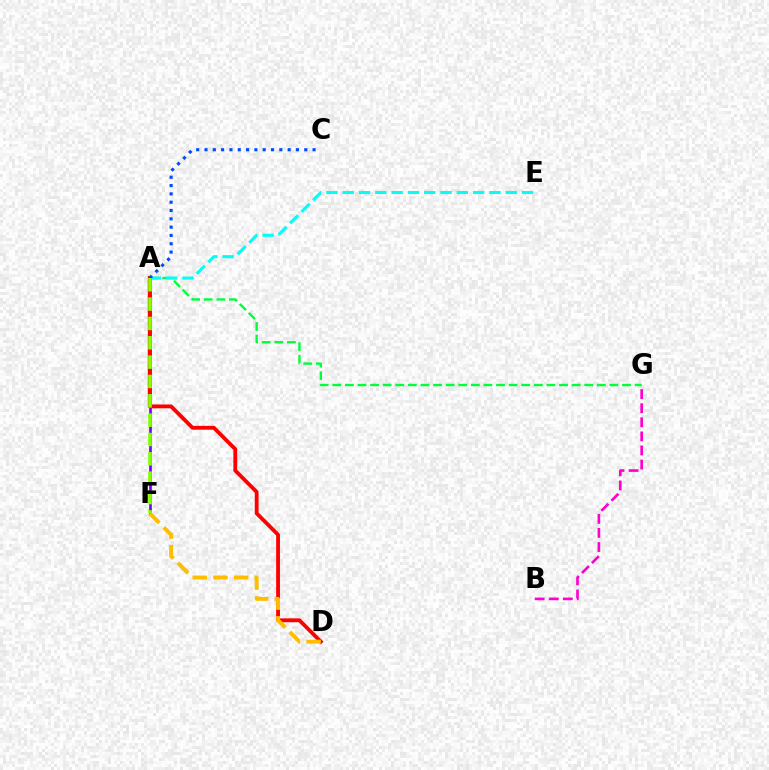{('A', 'G'): [{'color': '#00ff39', 'line_style': 'dashed', 'thickness': 1.71}], ('B', 'G'): [{'color': '#ff00cf', 'line_style': 'dashed', 'thickness': 1.91}], ('A', 'E'): [{'color': '#00fff6', 'line_style': 'dashed', 'thickness': 2.21}], ('A', 'F'): [{'color': '#7200ff', 'line_style': 'solid', 'thickness': 1.9}, {'color': '#84ff00', 'line_style': 'dashed', 'thickness': 2.63}], ('A', 'D'): [{'color': '#ff0000', 'line_style': 'solid', 'thickness': 2.75}], ('D', 'F'): [{'color': '#ffbd00', 'line_style': 'dashed', 'thickness': 2.81}], ('A', 'C'): [{'color': '#004bff', 'line_style': 'dotted', 'thickness': 2.26}]}